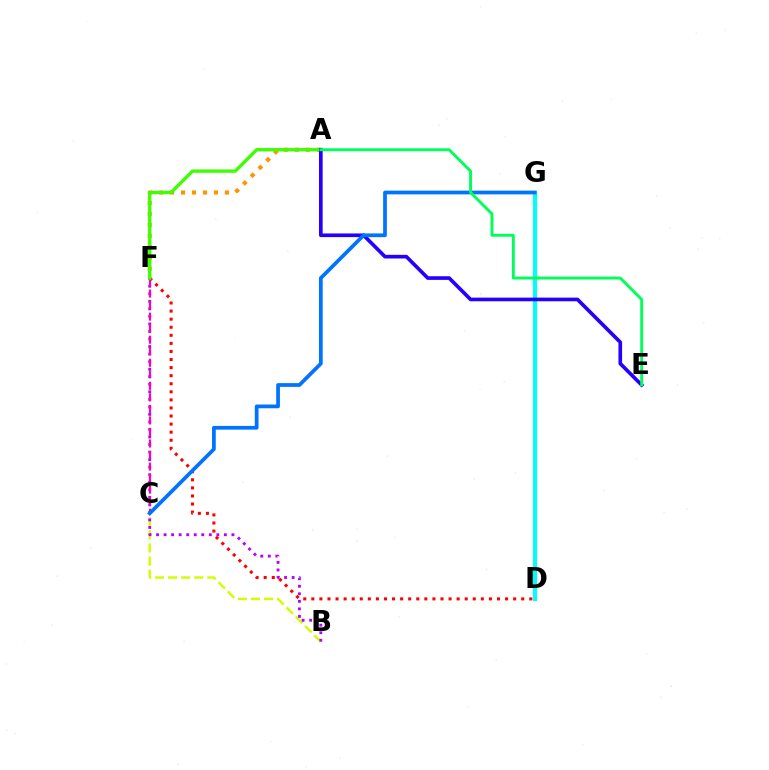{('B', 'C'): [{'color': '#d1ff00', 'line_style': 'dashed', 'thickness': 1.78}], ('A', 'F'): [{'color': '#ff9400', 'line_style': 'dotted', 'thickness': 2.98}, {'color': '#3dff00', 'line_style': 'solid', 'thickness': 2.41}], ('B', 'F'): [{'color': '#b900ff', 'line_style': 'dotted', 'thickness': 2.05}], ('D', 'F'): [{'color': '#ff0000', 'line_style': 'dotted', 'thickness': 2.19}], ('C', 'F'): [{'color': '#ff00ac', 'line_style': 'dashed', 'thickness': 1.57}], ('D', 'G'): [{'color': '#00fff6', 'line_style': 'solid', 'thickness': 2.96}], ('A', 'E'): [{'color': '#2500ff', 'line_style': 'solid', 'thickness': 2.63}, {'color': '#00ff5c', 'line_style': 'solid', 'thickness': 2.1}], ('C', 'G'): [{'color': '#0074ff', 'line_style': 'solid', 'thickness': 2.7}]}